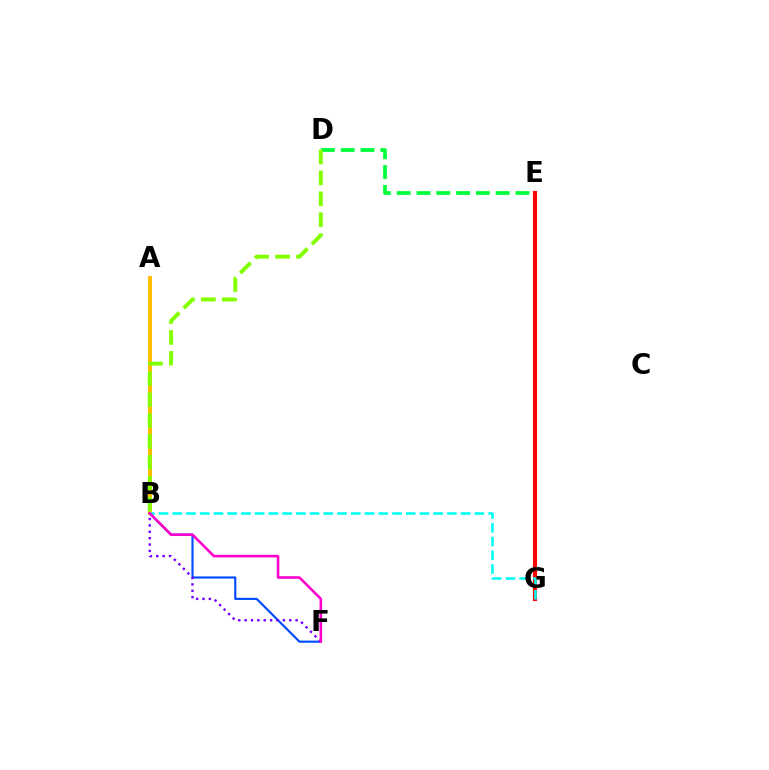{('D', 'E'): [{'color': '#00ff39', 'line_style': 'dashed', 'thickness': 2.69}], ('E', 'G'): [{'color': '#ff0000', 'line_style': 'solid', 'thickness': 2.96}], ('B', 'F'): [{'color': '#004bff', 'line_style': 'solid', 'thickness': 1.55}, {'color': '#7200ff', 'line_style': 'dotted', 'thickness': 1.73}, {'color': '#ff00cf', 'line_style': 'solid', 'thickness': 1.86}], ('A', 'B'): [{'color': '#ffbd00', 'line_style': 'solid', 'thickness': 2.87}], ('B', 'G'): [{'color': '#00fff6', 'line_style': 'dashed', 'thickness': 1.87}], ('B', 'D'): [{'color': '#84ff00', 'line_style': 'dashed', 'thickness': 2.84}]}